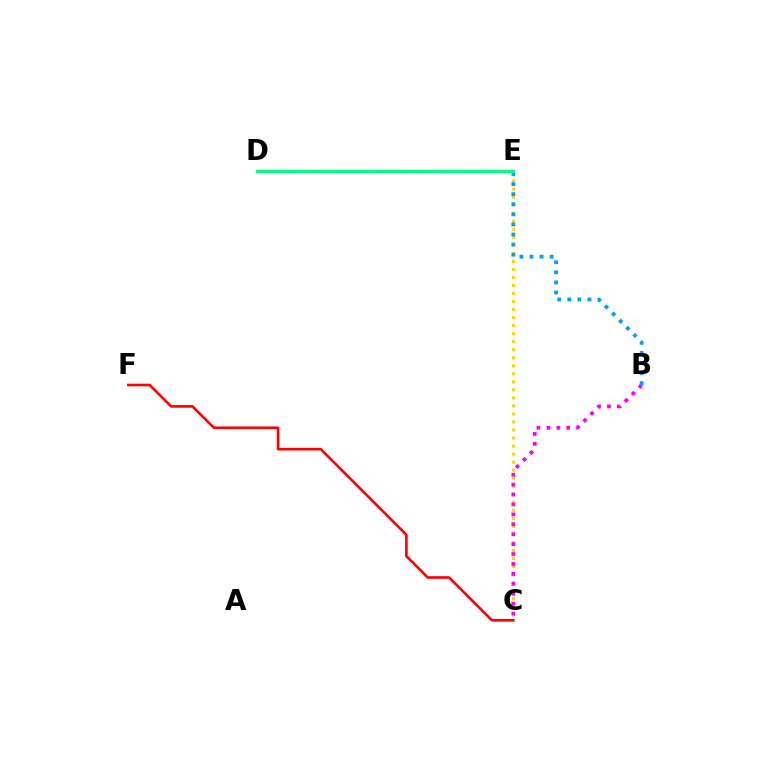{('C', 'F'): [{'color': '#ff0000', 'line_style': 'solid', 'thickness': 1.89}], ('C', 'E'): [{'color': '#ffd500', 'line_style': 'dotted', 'thickness': 2.18}], ('B', 'C'): [{'color': '#ff00ed', 'line_style': 'dotted', 'thickness': 2.7}], ('B', 'E'): [{'color': '#009eff', 'line_style': 'dotted', 'thickness': 2.74}], ('D', 'E'): [{'color': '#3700ff', 'line_style': 'dashed', 'thickness': 1.94}, {'color': '#4fff00', 'line_style': 'solid', 'thickness': 1.72}, {'color': '#00ff86', 'line_style': 'solid', 'thickness': 2.07}]}